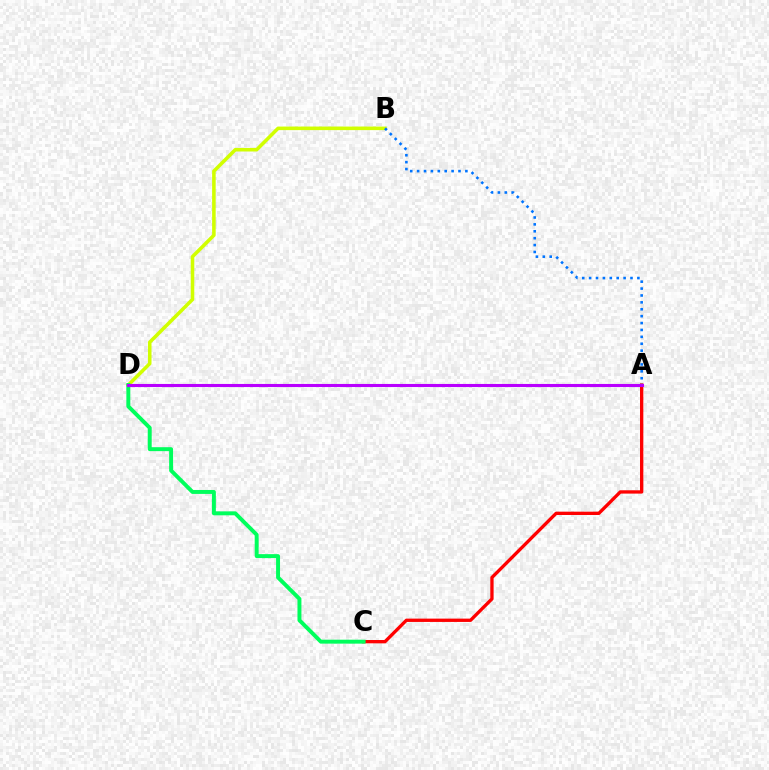{('A', 'C'): [{'color': '#ff0000', 'line_style': 'solid', 'thickness': 2.39}], ('B', 'D'): [{'color': '#d1ff00', 'line_style': 'solid', 'thickness': 2.56}], ('C', 'D'): [{'color': '#00ff5c', 'line_style': 'solid', 'thickness': 2.84}], ('A', 'B'): [{'color': '#0074ff', 'line_style': 'dotted', 'thickness': 1.87}], ('A', 'D'): [{'color': '#b900ff', 'line_style': 'solid', 'thickness': 2.23}]}